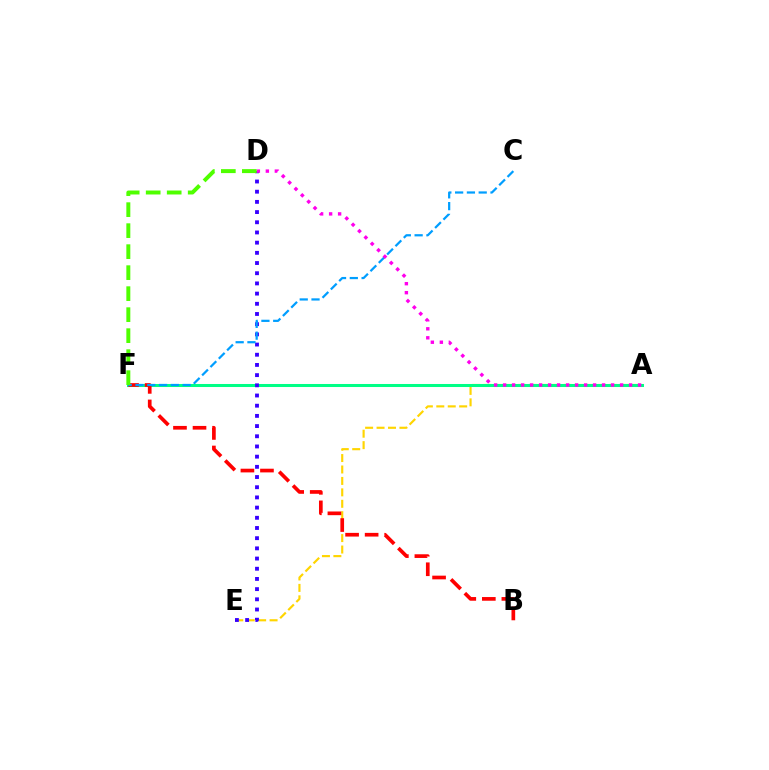{('A', 'E'): [{'color': '#ffd500', 'line_style': 'dashed', 'thickness': 1.55}], ('A', 'F'): [{'color': '#00ff86', 'line_style': 'solid', 'thickness': 2.18}], ('B', 'F'): [{'color': '#ff0000', 'line_style': 'dashed', 'thickness': 2.65}], ('D', 'E'): [{'color': '#3700ff', 'line_style': 'dotted', 'thickness': 2.77}], ('C', 'F'): [{'color': '#009eff', 'line_style': 'dashed', 'thickness': 1.6}], ('A', 'D'): [{'color': '#ff00ed', 'line_style': 'dotted', 'thickness': 2.44}], ('D', 'F'): [{'color': '#4fff00', 'line_style': 'dashed', 'thickness': 2.85}]}